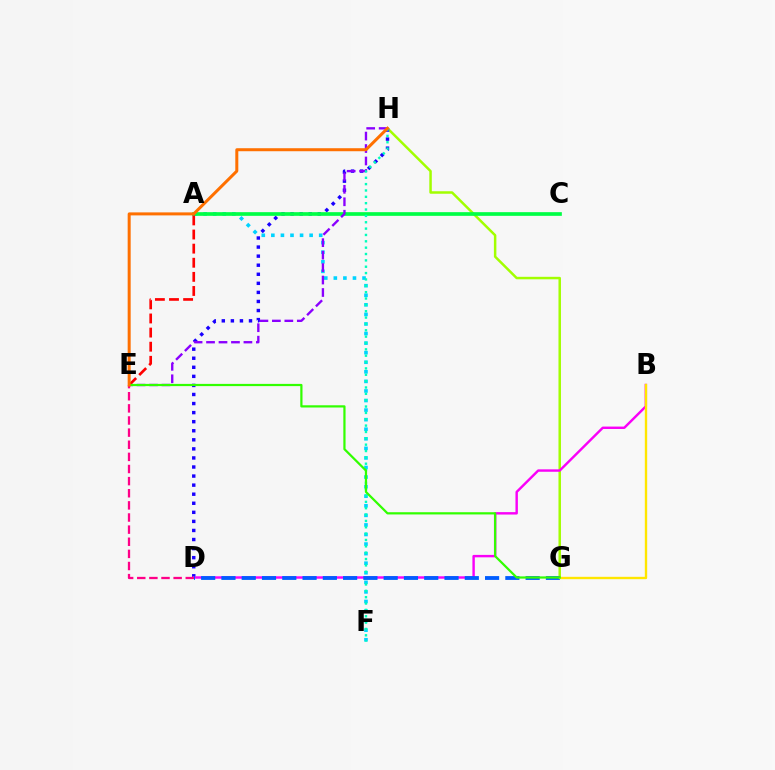{('A', 'F'): [{'color': '#00d3ff', 'line_style': 'dotted', 'thickness': 2.6}], ('G', 'H'): [{'color': '#a2ff00', 'line_style': 'solid', 'thickness': 1.79}], ('D', 'H'): [{'color': '#1900ff', 'line_style': 'dotted', 'thickness': 2.46}], ('A', 'C'): [{'color': '#00ff45', 'line_style': 'solid', 'thickness': 2.65}], ('E', 'H'): [{'color': '#8a00ff', 'line_style': 'dashed', 'thickness': 1.69}, {'color': '#ff7000', 'line_style': 'solid', 'thickness': 2.16}], ('B', 'D'): [{'color': '#fa00f9', 'line_style': 'solid', 'thickness': 1.74}], ('F', 'H'): [{'color': '#00ffbb', 'line_style': 'dotted', 'thickness': 1.73}], ('D', 'G'): [{'color': '#005dff', 'line_style': 'dashed', 'thickness': 2.75}], ('A', 'E'): [{'color': '#ff0000', 'line_style': 'dashed', 'thickness': 1.92}], ('D', 'E'): [{'color': '#ff0088', 'line_style': 'dashed', 'thickness': 1.65}], ('B', 'G'): [{'color': '#ffe600', 'line_style': 'solid', 'thickness': 1.71}], ('E', 'G'): [{'color': '#31ff00', 'line_style': 'solid', 'thickness': 1.6}]}